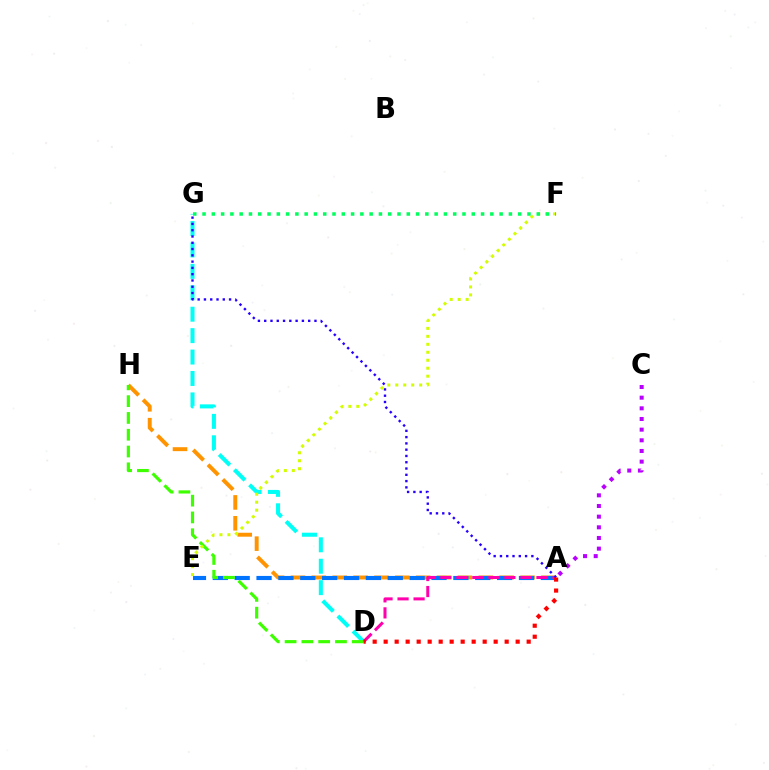{('A', 'H'): [{'color': '#ff9400', 'line_style': 'dashed', 'thickness': 2.84}], ('A', 'E'): [{'color': '#0074ff', 'line_style': 'dashed', 'thickness': 2.97}], ('D', 'G'): [{'color': '#00fff6', 'line_style': 'dashed', 'thickness': 2.91}], ('A', 'D'): [{'color': '#ff00ac', 'line_style': 'dashed', 'thickness': 2.18}, {'color': '#ff0000', 'line_style': 'dotted', 'thickness': 2.99}], ('A', 'G'): [{'color': '#2500ff', 'line_style': 'dotted', 'thickness': 1.71}], ('D', 'H'): [{'color': '#3dff00', 'line_style': 'dashed', 'thickness': 2.28}], ('E', 'F'): [{'color': '#d1ff00', 'line_style': 'dotted', 'thickness': 2.16}], ('A', 'C'): [{'color': '#b900ff', 'line_style': 'dotted', 'thickness': 2.9}], ('F', 'G'): [{'color': '#00ff5c', 'line_style': 'dotted', 'thickness': 2.52}]}